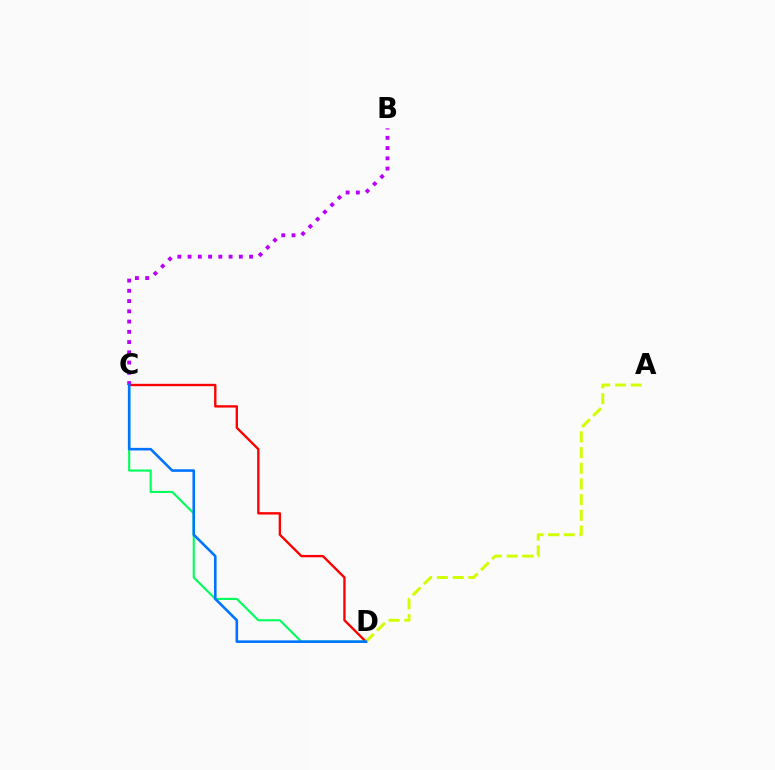{('C', 'D'): [{'color': '#00ff5c', 'line_style': 'solid', 'thickness': 1.52}, {'color': '#ff0000', 'line_style': 'solid', 'thickness': 1.7}, {'color': '#0074ff', 'line_style': 'solid', 'thickness': 1.87}], ('B', 'C'): [{'color': '#b900ff', 'line_style': 'dotted', 'thickness': 2.78}], ('A', 'D'): [{'color': '#d1ff00', 'line_style': 'dashed', 'thickness': 2.13}]}